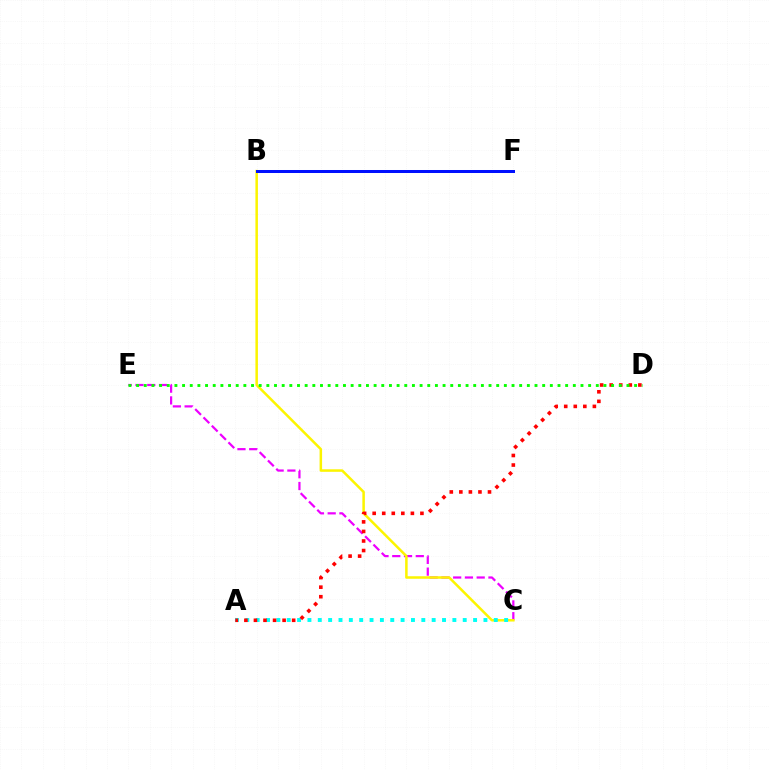{('C', 'E'): [{'color': '#ee00ff', 'line_style': 'dashed', 'thickness': 1.6}], ('B', 'C'): [{'color': '#fcf500', 'line_style': 'solid', 'thickness': 1.81}], ('B', 'F'): [{'color': '#0010ff', 'line_style': 'solid', 'thickness': 2.17}], ('A', 'C'): [{'color': '#00fff6', 'line_style': 'dotted', 'thickness': 2.81}], ('A', 'D'): [{'color': '#ff0000', 'line_style': 'dotted', 'thickness': 2.6}], ('D', 'E'): [{'color': '#08ff00', 'line_style': 'dotted', 'thickness': 2.08}]}